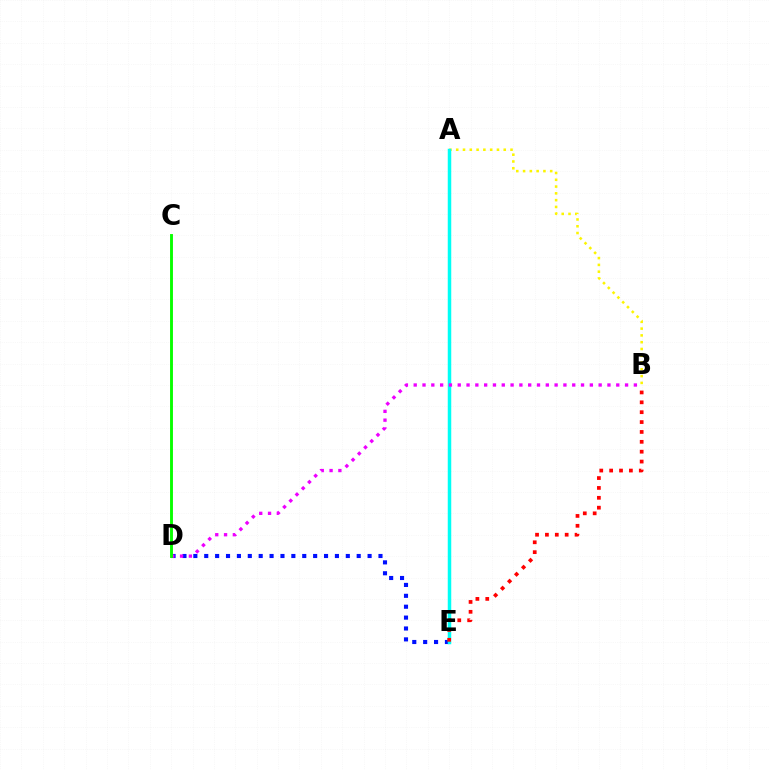{('D', 'E'): [{'color': '#0010ff', 'line_style': 'dotted', 'thickness': 2.96}], ('A', 'B'): [{'color': '#fcf500', 'line_style': 'dotted', 'thickness': 1.84}], ('A', 'E'): [{'color': '#00fff6', 'line_style': 'solid', 'thickness': 2.51}], ('B', 'E'): [{'color': '#ff0000', 'line_style': 'dotted', 'thickness': 2.68}], ('B', 'D'): [{'color': '#ee00ff', 'line_style': 'dotted', 'thickness': 2.39}], ('C', 'D'): [{'color': '#08ff00', 'line_style': 'solid', 'thickness': 2.08}]}